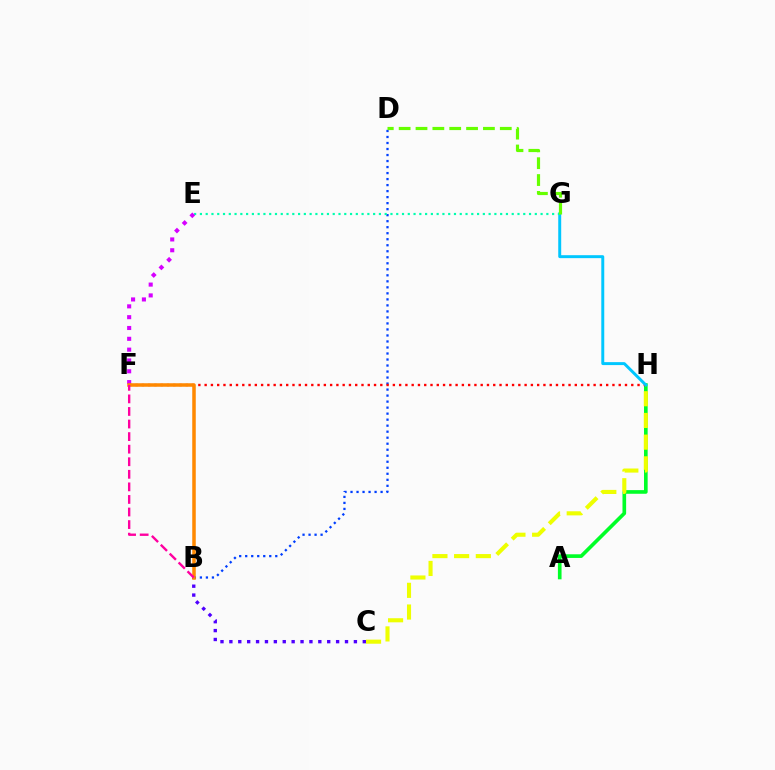{('A', 'H'): [{'color': '#00ff27', 'line_style': 'solid', 'thickness': 2.63}], ('B', 'D'): [{'color': '#003fff', 'line_style': 'dotted', 'thickness': 1.63}], ('C', 'H'): [{'color': '#eeff00', 'line_style': 'dashed', 'thickness': 2.95}], ('B', 'C'): [{'color': '#4f00ff', 'line_style': 'dotted', 'thickness': 2.42}], ('F', 'H'): [{'color': '#ff0000', 'line_style': 'dotted', 'thickness': 1.7}], ('G', 'H'): [{'color': '#00c7ff', 'line_style': 'solid', 'thickness': 2.13}], ('E', 'G'): [{'color': '#00ffaf', 'line_style': 'dotted', 'thickness': 1.57}], ('E', 'F'): [{'color': '#d600ff', 'line_style': 'dotted', 'thickness': 2.94}], ('D', 'G'): [{'color': '#66ff00', 'line_style': 'dashed', 'thickness': 2.29}], ('B', 'F'): [{'color': '#ff8800', 'line_style': 'solid', 'thickness': 2.53}, {'color': '#ff00a0', 'line_style': 'dashed', 'thickness': 1.71}]}